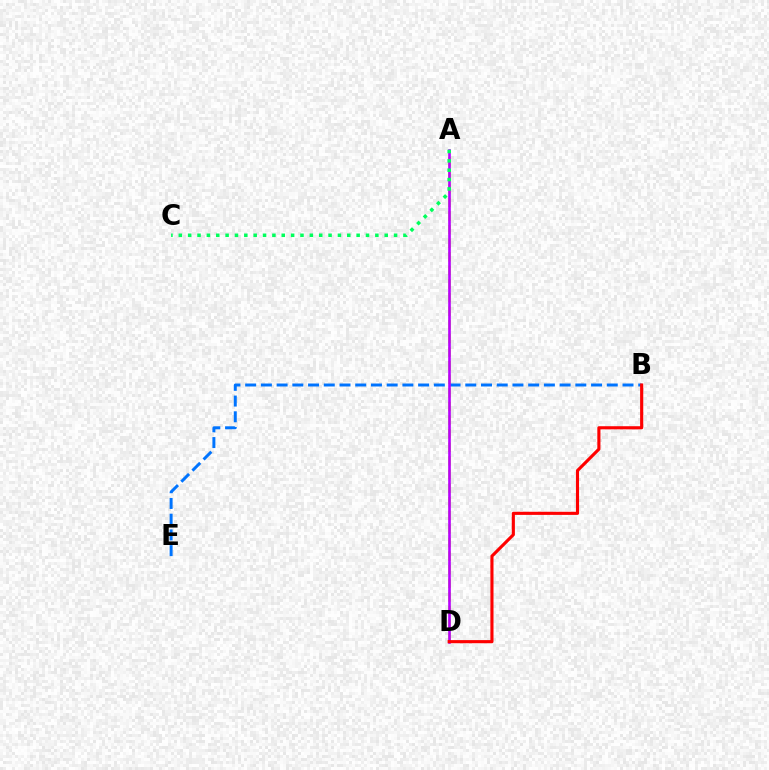{('A', 'D'): [{'color': '#d1ff00', 'line_style': 'dashed', 'thickness': 1.85}, {'color': '#b900ff', 'line_style': 'solid', 'thickness': 1.89}], ('B', 'E'): [{'color': '#0074ff', 'line_style': 'dashed', 'thickness': 2.14}], ('A', 'C'): [{'color': '#00ff5c', 'line_style': 'dotted', 'thickness': 2.54}], ('B', 'D'): [{'color': '#ff0000', 'line_style': 'solid', 'thickness': 2.24}]}